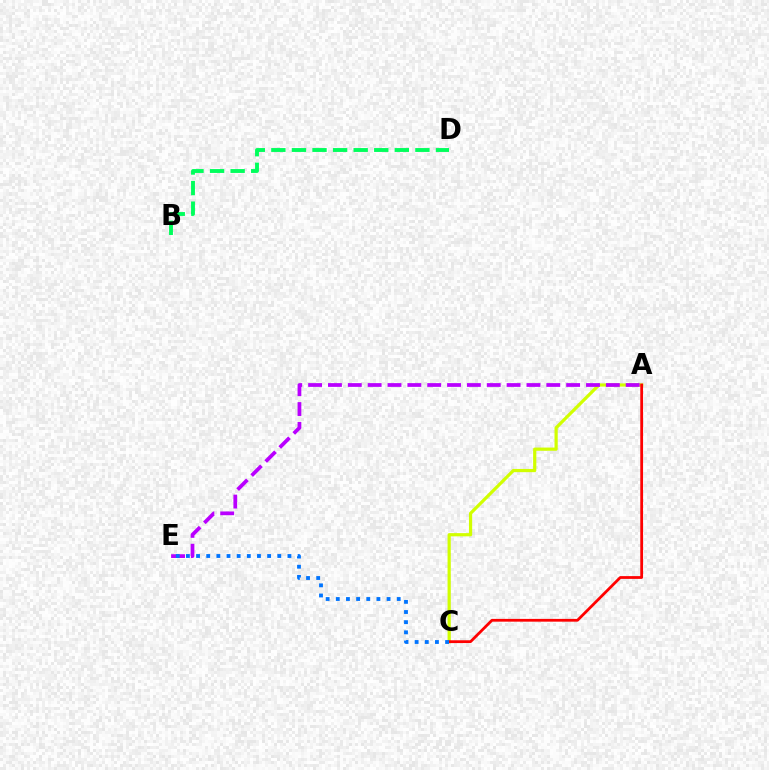{('A', 'C'): [{'color': '#d1ff00', 'line_style': 'solid', 'thickness': 2.31}, {'color': '#ff0000', 'line_style': 'solid', 'thickness': 2.0}], ('A', 'E'): [{'color': '#b900ff', 'line_style': 'dashed', 'thickness': 2.7}], ('C', 'E'): [{'color': '#0074ff', 'line_style': 'dotted', 'thickness': 2.76}], ('B', 'D'): [{'color': '#00ff5c', 'line_style': 'dashed', 'thickness': 2.8}]}